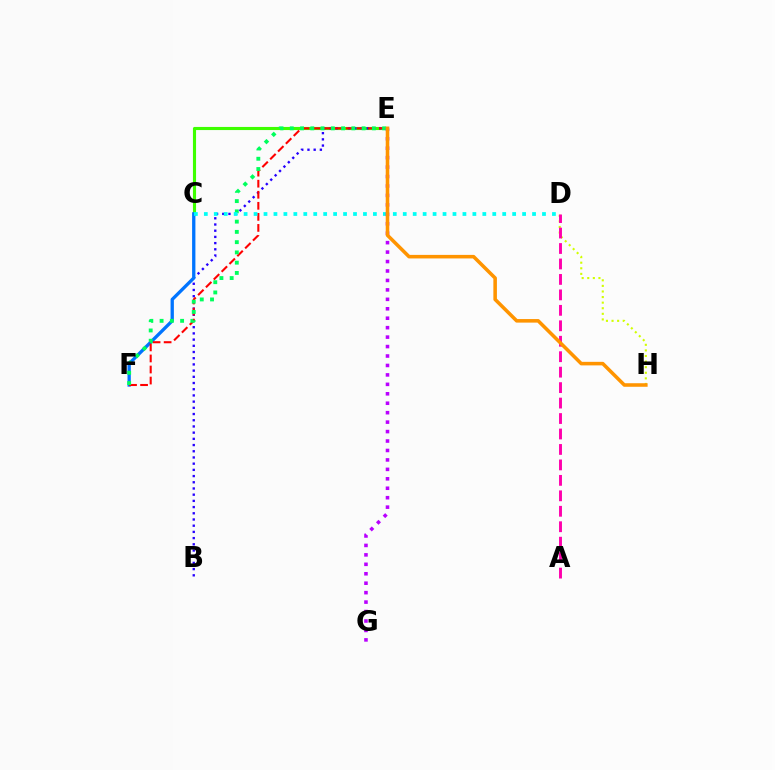{('C', 'E'): [{'color': '#3dff00', 'line_style': 'solid', 'thickness': 2.25}], ('B', 'E'): [{'color': '#2500ff', 'line_style': 'dotted', 'thickness': 1.69}], ('C', 'F'): [{'color': '#0074ff', 'line_style': 'solid', 'thickness': 2.38}], ('E', 'F'): [{'color': '#ff0000', 'line_style': 'dashed', 'thickness': 1.5}, {'color': '#00ff5c', 'line_style': 'dotted', 'thickness': 2.79}], ('C', 'D'): [{'color': '#00fff6', 'line_style': 'dotted', 'thickness': 2.7}], ('E', 'G'): [{'color': '#b900ff', 'line_style': 'dotted', 'thickness': 2.57}], ('D', 'H'): [{'color': '#d1ff00', 'line_style': 'dotted', 'thickness': 1.52}], ('A', 'D'): [{'color': '#ff00ac', 'line_style': 'dashed', 'thickness': 2.1}], ('E', 'H'): [{'color': '#ff9400', 'line_style': 'solid', 'thickness': 2.56}]}